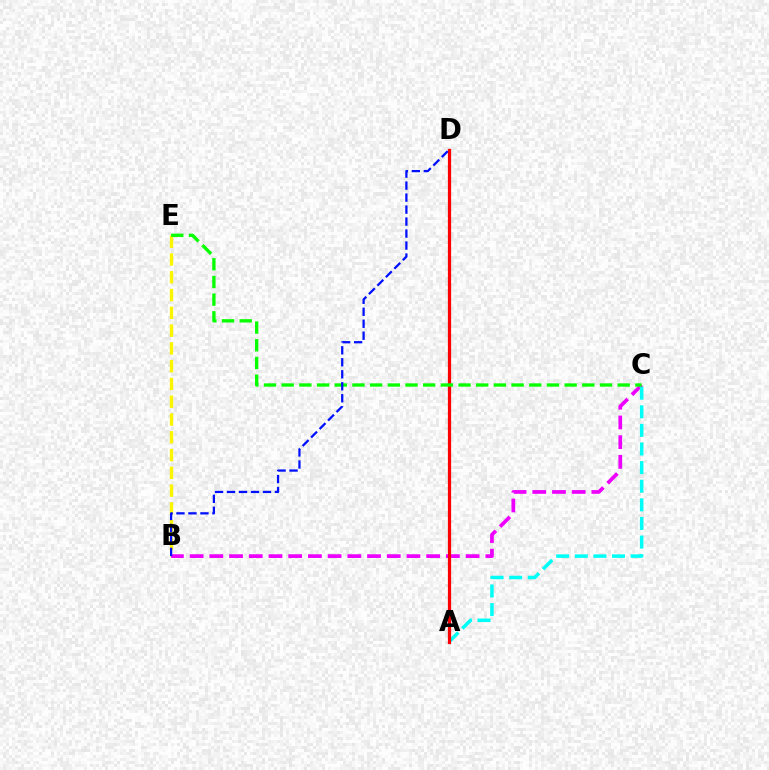{('B', 'E'): [{'color': '#fcf500', 'line_style': 'dashed', 'thickness': 2.42}], ('B', 'C'): [{'color': '#ee00ff', 'line_style': 'dashed', 'thickness': 2.68}], ('A', 'C'): [{'color': '#00fff6', 'line_style': 'dashed', 'thickness': 2.53}], ('A', 'D'): [{'color': '#ff0000', 'line_style': 'solid', 'thickness': 2.32}], ('C', 'E'): [{'color': '#08ff00', 'line_style': 'dashed', 'thickness': 2.4}], ('B', 'D'): [{'color': '#0010ff', 'line_style': 'dashed', 'thickness': 1.63}]}